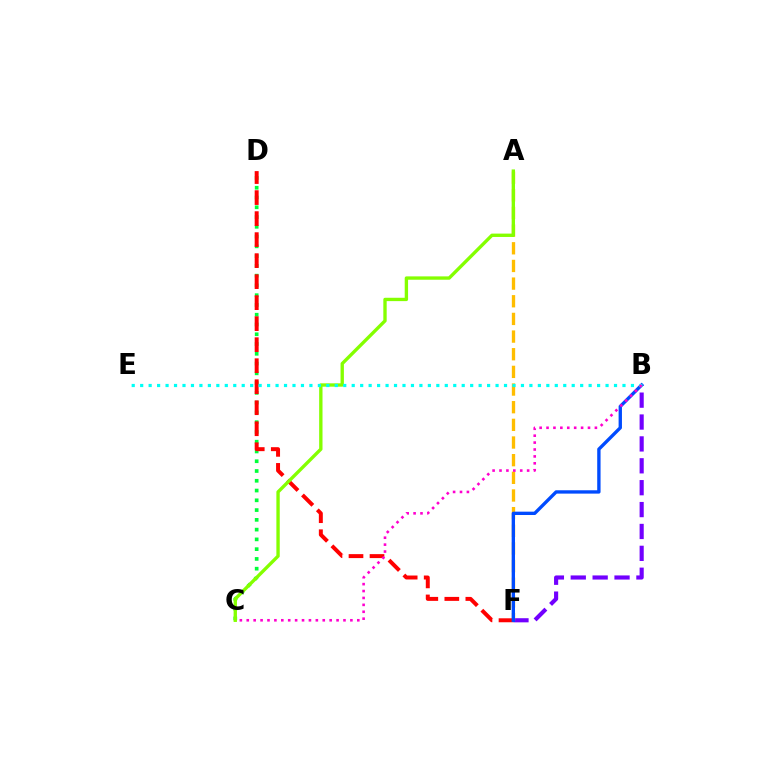{('C', 'D'): [{'color': '#00ff39', 'line_style': 'dotted', 'thickness': 2.65}], ('B', 'F'): [{'color': '#7200ff', 'line_style': 'dashed', 'thickness': 2.97}, {'color': '#004bff', 'line_style': 'solid', 'thickness': 2.41}], ('A', 'F'): [{'color': '#ffbd00', 'line_style': 'dashed', 'thickness': 2.4}], ('D', 'F'): [{'color': '#ff0000', 'line_style': 'dashed', 'thickness': 2.85}], ('A', 'C'): [{'color': '#84ff00', 'line_style': 'solid', 'thickness': 2.41}], ('B', 'E'): [{'color': '#00fff6', 'line_style': 'dotted', 'thickness': 2.3}], ('B', 'C'): [{'color': '#ff00cf', 'line_style': 'dotted', 'thickness': 1.88}]}